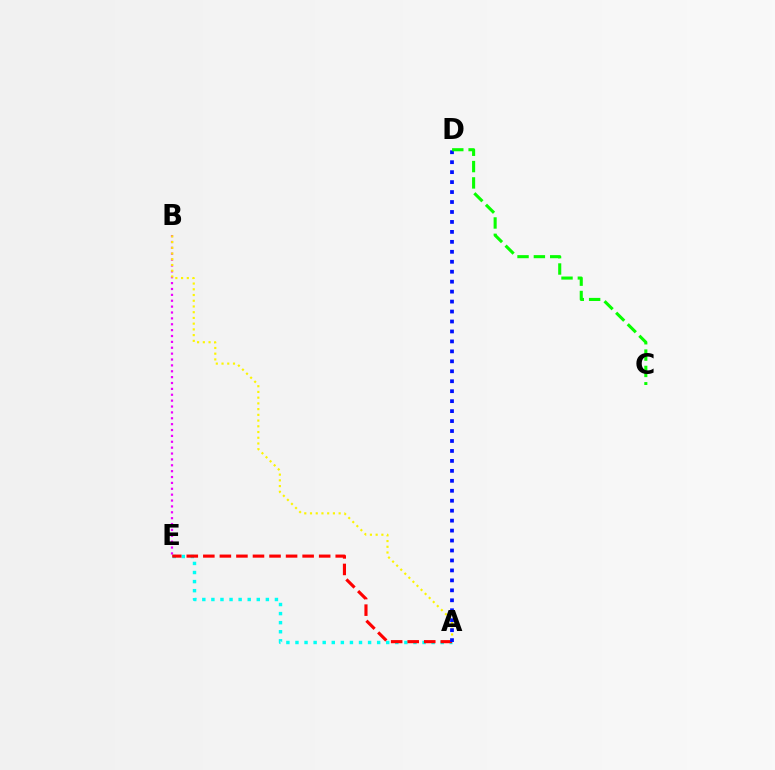{('B', 'E'): [{'color': '#ee00ff', 'line_style': 'dotted', 'thickness': 1.6}], ('A', 'E'): [{'color': '#00fff6', 'line_style': 'dotted', 'thickness': 2.47}, {'color': '#ff0000', 'line_style': 'dashed', 'thickness': 2.25}], ('A', 'B'): [{'color': '#fcf500', 'line_style': 'dotted', 'thickness': 1.56}], ('A', 'D'): [{'color': '#0010ff', 'line_style': 'dotted', 'thickness': 2.71}], ('C', 'D'): [{'color': '#08ff00', 'line_style': 'dashed', 'thickness': 2.22}]}